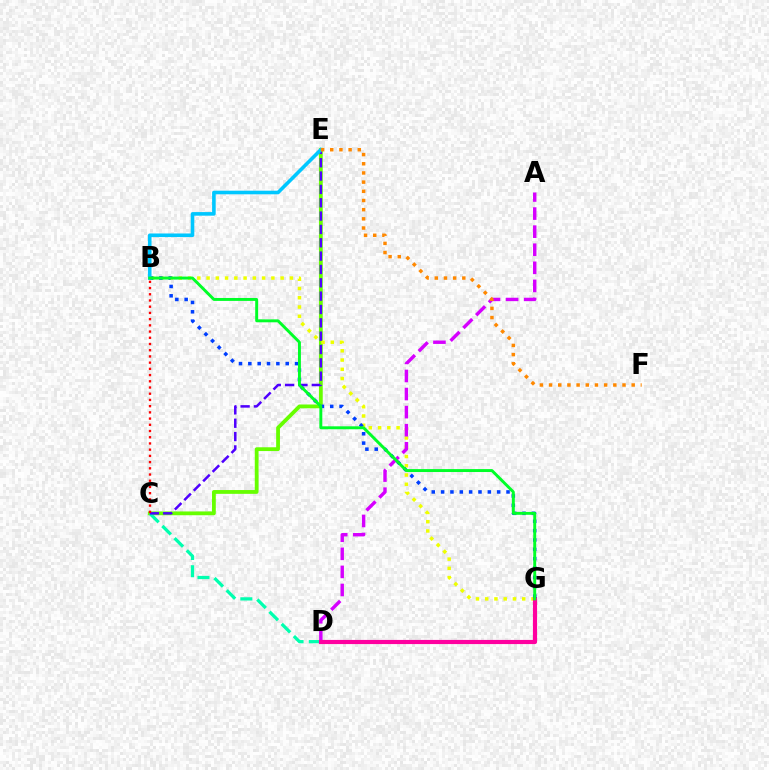{('C', 'E'): [{'color': '#66ff00', 'line_style': 'solid', 'thickness': 2.73}, {'color': '#4f00ff', 'line_style': 'dashed', 'thickness': 1.81}], ('C', 'D'): [{'color': '#00ffaf', 'line_style': 'dashed', 'thickness': 2.34}], ('B', 'G'): [{'color': '#eeff00', 'line_style': 'dotted', 'thickness': 2.51}, {'color': '#003fff', 'line_style': 'dotted', 'thickness': 2.54}, {'color': '#00ff27', 'line_style': 'solid', 'thickness': 2.11}], ('A', 'D'): [{'color': '#d600ff', 'line_style': 'dashed', 'thickness': 2.46}], ('D', 'G'): [{'color': '#ff00a0', 'line_style': 'solid', 'thickness': 2.99}], ('B', 'E'): [{'color': '#00c7ff', 'line_style': 'solid', 'thickness': 2.59}], ('E', 'F'): [{'color': '#ff8800', 'line_style': 'dotted', 'thickness': 2.49}], ('B', 'C'): [{'color': '#ff0000', 'line_style': 'dotted', 'thickness': 1.69}]}